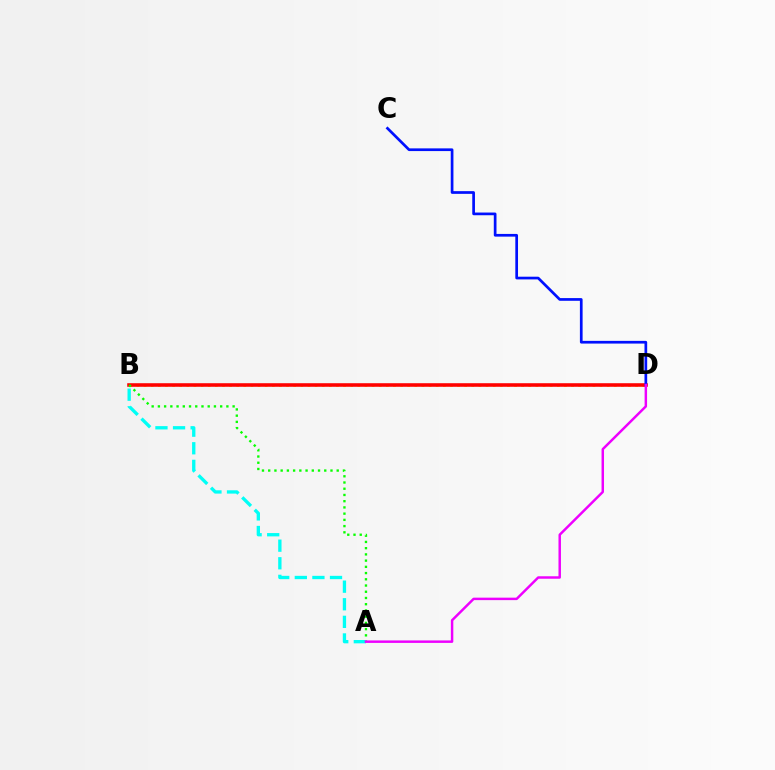{('B', 'D'): [{'color': '#fcf500', 'line_style': 'dotted', 'thickness': 1.94}, {'color': '#ff0000', 'line_style': 'solid', 'thickness': 2.57}], ('C', 'D'): [{'color': '#0010ff', 'line_style': 'solid', 'thickness': 1.95}], ('A', 'B'): [{'color': '#08ff00', 'line_style': 'dotted', 'thickness': 1.69}, {'color': '#00fff6', 'line_style': 'dashed', 'thickness': 2.39}], ('A', 'D'): [{'color': '#ee00ff', 'line_style': 'solid', 'thickness': 1.77}]}